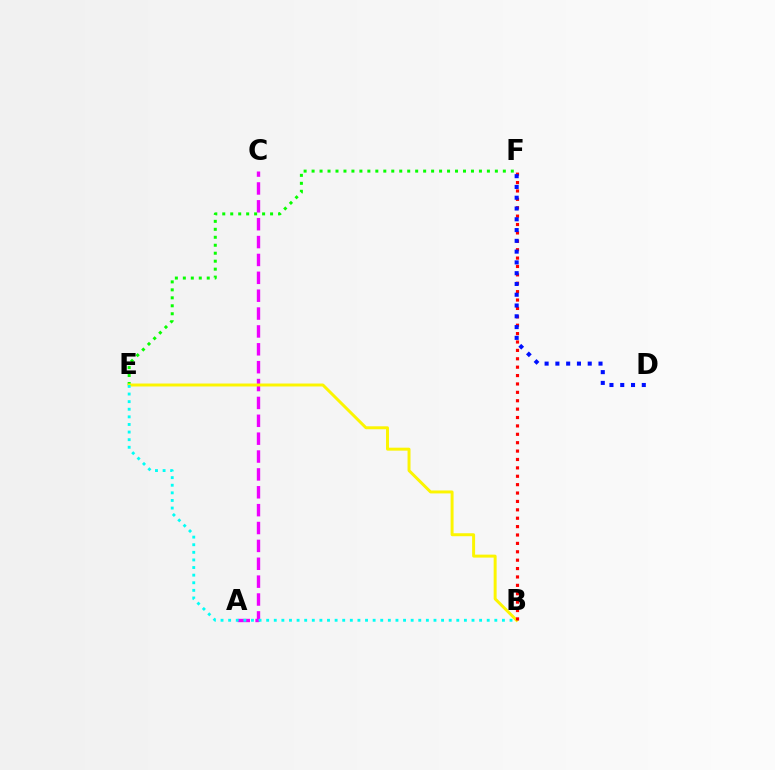{('A', 'C'): [{'color': '#ee00ff', 'line_style': 'dashed', 'thickness': 2.43}], ('E', 'F'): [{'color': '#08ff00', 'line_style': 'dotted', 'thickness': 2.17}], ('B', 'E'): [{'color': '#fcf500', 'line_style': 'solid', 'thickness': 2.13}, {'color': '#00fff6', 'line_style': 'dotted', 'thickness': 2.07}], ('B', 'F'): [{'color': '#ff0000', 'line_style': 'dotted', 'thickness': 2.28}], ('D', 'F'): [{'color': '#0010ff', 'line_style': 'dotted', 'thickness': 2.93}]}